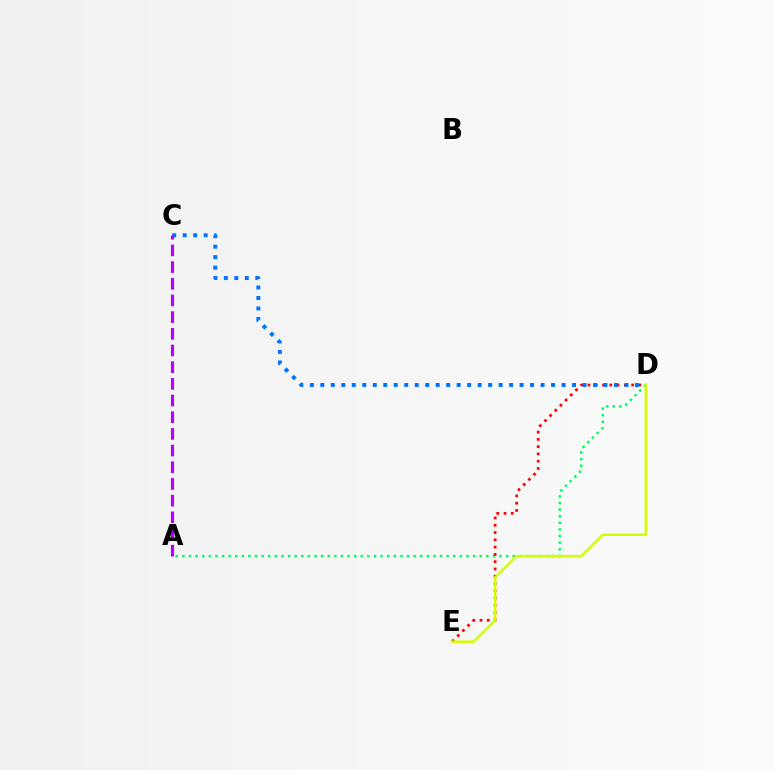{('A', 'D'): [{'color': '#00ff5c', 'line_style': 'dotted', 'thickness': 1.79}], ('D', 'E'): [{'color': '#ff0000', 'line_style': 'dotted', 'thickness': 1.98}, {'color': '#d1ff00', 'line_style': 'solid', 'thickness': 1.83}], ('C', 'D'): [{'color': '#0074ff', 'line_style': 'dotted', 'thickness': 2.85}], ('A', 'C'): [{'color': '#b900ff', 'line_style': 'dashed', 'thickness': 2.27}]}